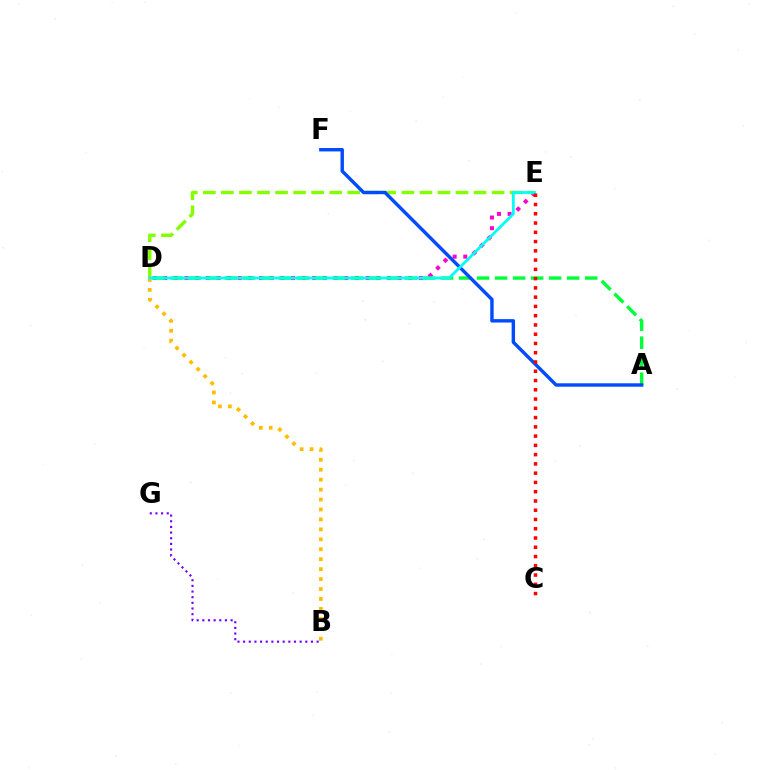{('D', 'E'): [{'color': '#ff00cf', 'line_style': 'dotted', 'thickness': 2.89}, {'color': '#84ff00', 'line_style': 'dashed', 'thickness': 2.45}, {'color': '#00fff6', 'line_style': 'solid', 'thickness': 2.0}], ('B', 'G'): [{'color': '#7200ff', 'line_style': 'dotted', 'thickness': 1.54}], ('A', 'D'): [{'color': '#00ff39', 'line_style': 'dashed', 'thickness': 2.45}], ('A', 'F'): [{'color': '#004bff', 'line_style': 'solid', 'thickness': 2.46}], ('B', 'D'): [{'color': '#ffbd00', 'line_style': 'dotted', 'thickness': 2.7}], ('C', 'E'): [{'color': '#ff0000', 'line_style': 'dotted', 'thickness': 2.52}]}